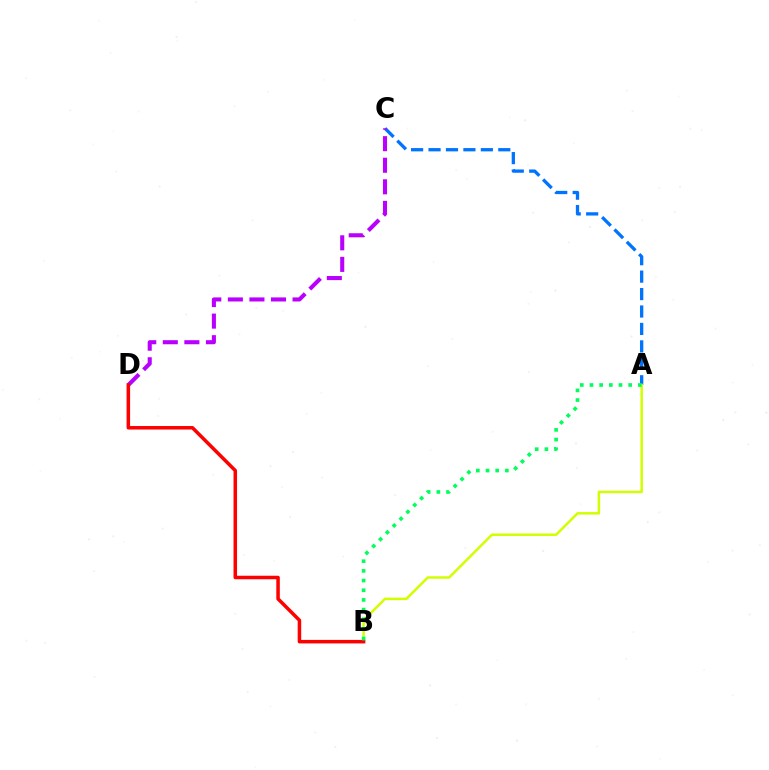{('A', 'C'): [{'color': '#0074ff', 'line_style': 'dashed', 'thickness': 2.37}], ('C', 'D'): [{'color': '#b900ff', 'line_style': 'dashed', 'thickness': 2.93}], ('A', 'B'): [{'color': '#d1ff00', 'line_style': 'solid', 'thickness': 1.8}, {'color': '#00ff5c', 'line_style': 'dotted', 'thickness': 2.63}], ('B', 'D'): [{'color': '#ff0000', 'line_style': 'solid', 'thickness': 2.53}]}